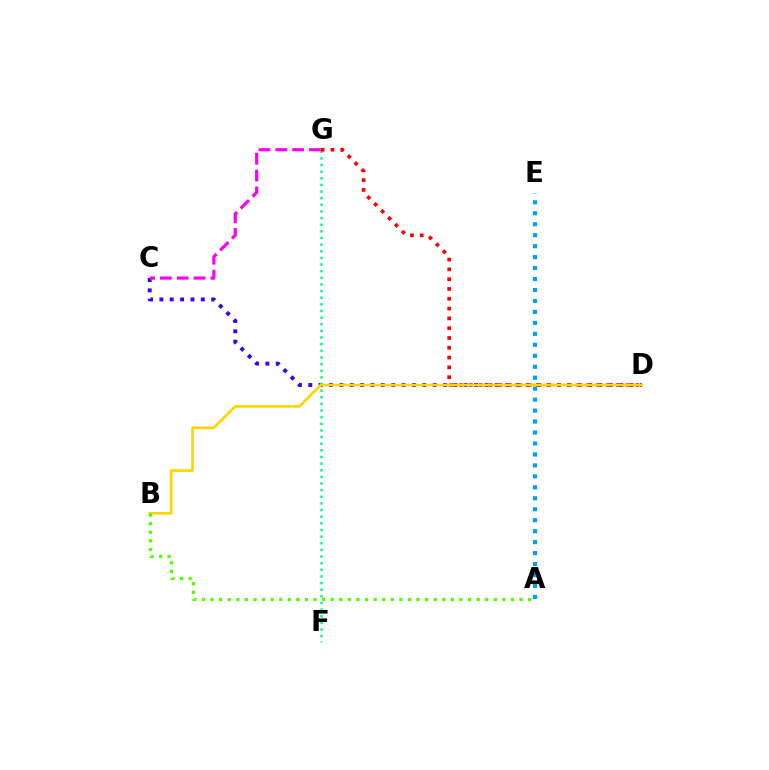{('C', 'D'): [{'color': '#3700ff', 'line_style': 'dotted', 'thickness': 2.82}], ('C', 'G'): [{'color': '#ff00ed', 'line_style': 'dashed', 'thickness': 2.29}], ('F', 'G'): [{'color': '#00ff86', 'line_style': 'dotted', 'thickness': 1.8}], ('D', 'G'): [{'color': '#ff0000', 'line_style': 'dotted', 'thickness': 2.66}], ('B', 'D'): [{'color': '#ffd500', 'line_style': 'solid', 'thickness': 1.91}], ('A', 'E'): [{'color': '#009eff', 'line_style': 'dotted', 'thickness': 2.98}], ('A', 'B'): [{'color': '#4fff00', 'line_style': 'dotted', 'thickness': 2.33}]}